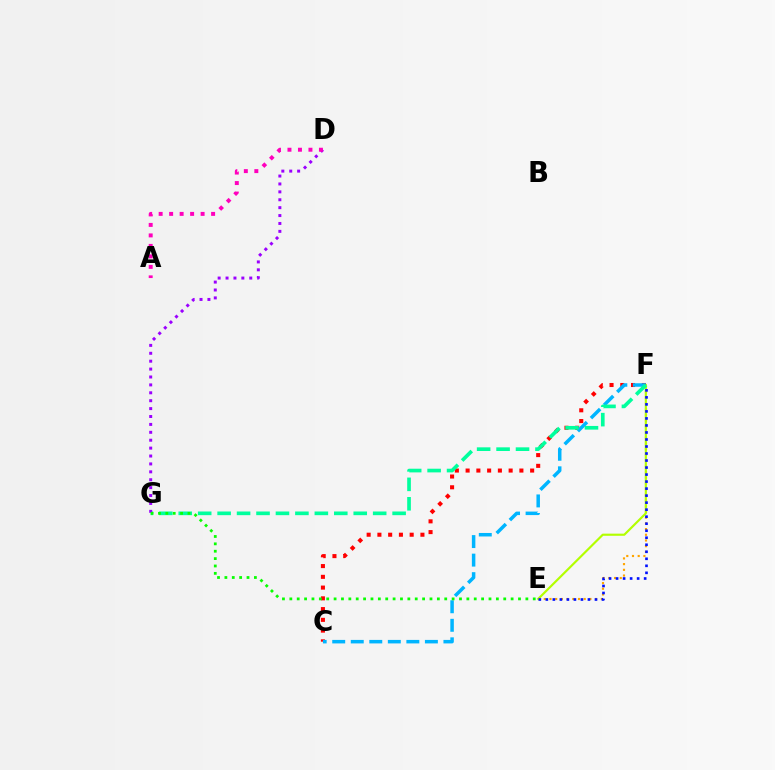{('E', 'F'): [{'color': '#ffa500', 'line_style': 'dotted', 'thickness': 1.55}, {'color': '#b3ff00', 'line_style': 'solid', 'thickness': 1.55}, {'color': '#0010ff', 'line_style': 'dotted', 'thickness': 1.91}], ('C', 'F'): [{'color': '#ff0000', 'line_style': 'dotted', 'thickness': 2.92}, {'color': '#00b5ff', 'line_style': 'dashed', 'thickness': 2.52}], ('F', 'G'): [{'color': '#00ff9d', 'line_style': 'dashed', 'thickness': 2.64}], ('D', 'G'): [{'color': '#9b00ff', 'line_style': 'dotted', 'thickness': 2.15}], ('A', 'D'): [{'color': '#ff00bd', 'line_style': 'dotted', 'thickness': 2.85}], ('E', 'G'): [{'color': '#08ff00', 'line_style': 'dotted', 'thickness': 2.0}]}